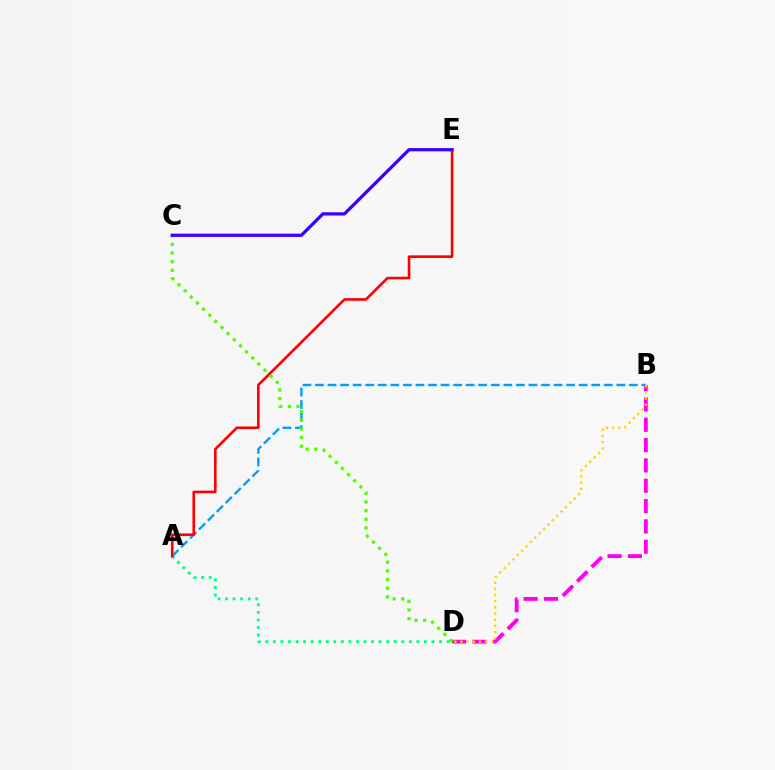{('A', 'B'): [{'color': '#009eff', 'line_style': 'dashed', 'thickness': 1.71}], ('B', 'D'): [{'color': '#ff00ed', 'line_style': 'dashed', 'thickness': 2.76}, {'color': '#ffd500', 'line_style': 'dotted', 'thickness': 1.68}], ('A', 'D'): [{'color': '#00ff86', 'line_style': 'dotted', 'thickness': 2.05}], ('A', 'E'): [{'color': '#ff0000', 'line_style': 'solid', 'thickness': 1.89}], ('C', 'D'): [{'color': '#4fff00', 'line_style': 'dotted', 'thickness': 2.35}], ('C', 'E'): [{'color': '#3700ff', 'line_style': 'solid', 'thickness': 2.33}]}